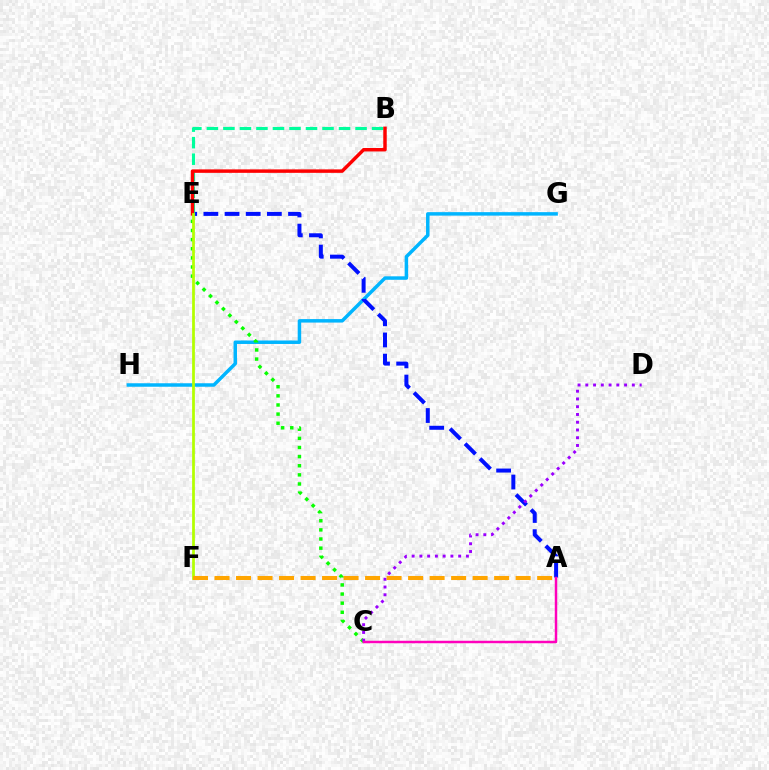{('G', 'H'): [{'color': '#00b5ff', 'line_style': 'solid', 'thickness': 2.51}], ('C', 'E'): [{'color': '#08ff00', 'line_style': 'dotted', 'thickness': 2.48}], ('A', 'E'): [{'color': '#0010ff', 'line_style': 'dashed', 'thickness': 2.88}], ('B', 'E'): [{'color': '#00ff9d', 'line_style': 'dashed', 'thickness': 2.24}, {'color': '#ff0000', 'line_style': 'solid', 'thickness': 2.49}], ('C', 'D'): [{'color': '#9b00ff', 'line_style': 'dotted', 'thickness': 2.11}], ('E', 'F'): [{'color': '#b3ff00', 'line_style': 'solid', 'thickness': 1.98}], ('A', 'C'): [{'color': '#ff00bd', 'line_style': 'solid', 'thickness': 1.78}], ('A', 'F'): [{'color': '#ffa500', 'line_style': 'dashed', 'thickness': 2.92}]}